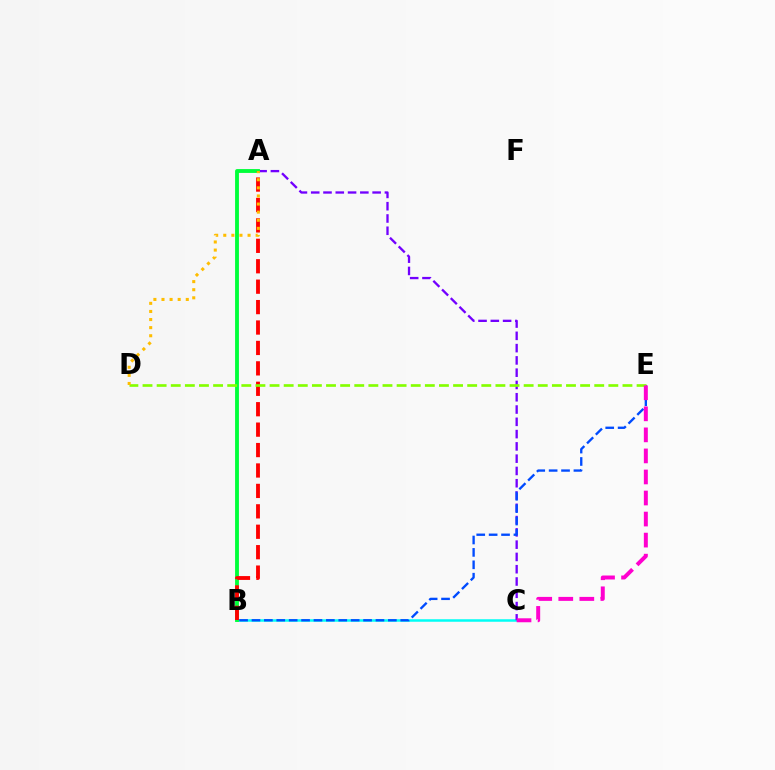{('B', 'C'): [{'color': '#00fff6', 'line_style': 'solid', 'thickness': 1.81}], ('A', 'C'): [{'color': '#7200ff', 'line_style': 'dashed', 'thickness': 1.67}], ('A', 'B'): [{'color': '#00ff39', 'line_style': 'solid', 'thickness': 2.77}, {'color': '#ff0000', 'line_style': 'dashed', 'thickness': 2.77}], ('B', 'E'): [{'color': '#004bff', 'line_style': 'dashed', 'thickness': 1.68}], ('D', 'E'): [{'color': '#84ff00', 'line_style': 'dashed', 'thickness': 1.92}], ('A', 'D'): [{'color': '#ffbd00', 'line_style': 'dotted', 'thickness': 2.2}], ('C', 'E'): [{'color': '#ff00cf', 'line_style': 'dashed', 'thickness': 2.86}]}